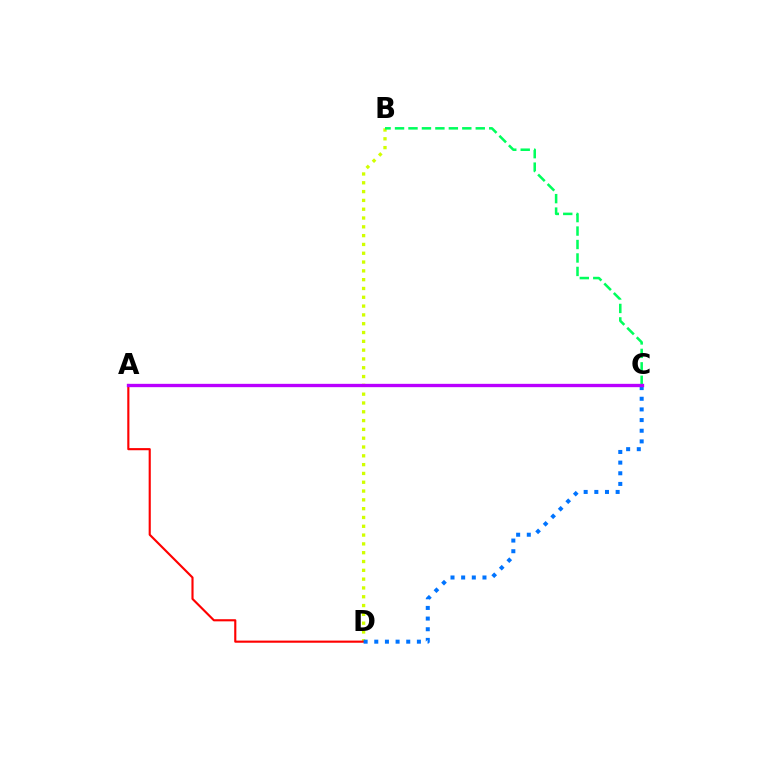{('B', 'D'): [{'color': '#d1ff00', 'line_style': 'dotted', 'thickness': 2.39}], ('B', 'C'): [{'color': '#00ff5c', 'line_style': 'dashed', 'thickness': 1.83}], ('A', 'D'): [{'color': '#ff0000', 'line_style': 'solid', 'thickness': 1.54}], ('C', 'D'): [{'color': '#0074ff', 'line_style': 'dotted', 'thickness': 2.89}], ('A', 'C'): [{'color': '#b900ff', 'line_style': 'solid', 'thickness': 2.4}]}